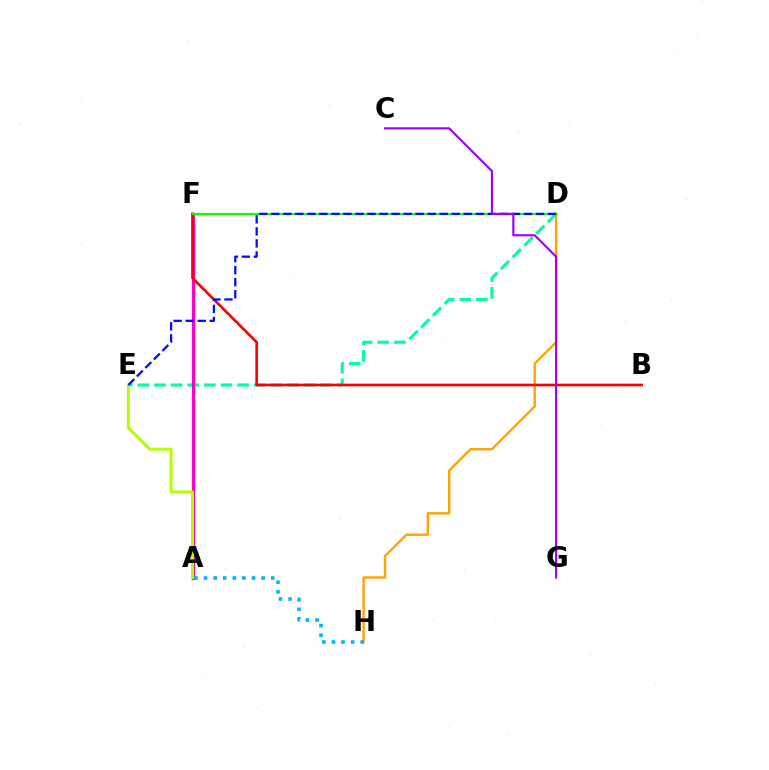{('D', 'E'): [{'color': '#00ff9d', 'line_style': 'dashed', 'thickness': 2.26}, {'color': '#0010ff', 'line_style': 'dashed', 'thickness': 1.63}], ('D', 'H'): [{'color': '#ffa500', 'line_style': 'solid', 'thickness': 1.74}], ('A', 'F'): [{'color': '#ff00bd', 'line_style': 'solid', 'thickness': 2.36}], ('A', 'E'): [{'color': '#b3ff00', 'line_style': 'solid', 'thickness': 2.14}], ('B', 'F'): [{'color': '#ff0000', 'line_style': 'solid', 'thickness': 1.91}], ('D', 'F'): [{'color': '#08ff00', 'line_style': 'solid', 'thickness': 1.56}], ('A', 'H'): [{'color': '#00b5ff', 'line_style': 'dotted', 'thickness': 2.61}], ('C', 'G'): [{'color': '#9b00ff', 'line_style': 'solid', 'thickness': 1.54}]}